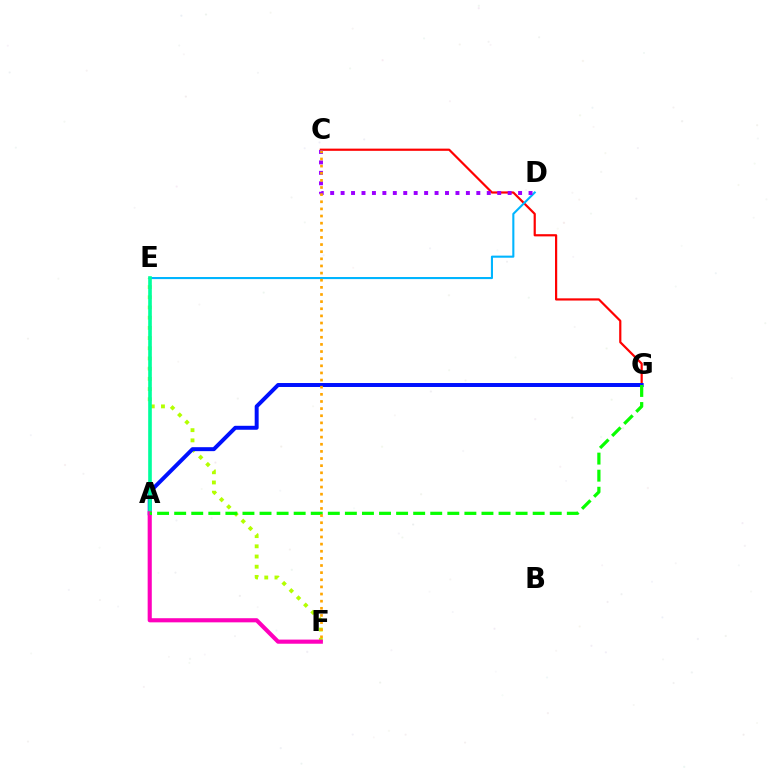{('C', 'G'): [{'color': '#ff0000', 'line_style': 'solid', 'thickness': 1.58}], ('E', 'F'): [{'color': '#b3ff00', 'line_style': 'dotted', 'thickness': 2.77}], ('D', 'E'): [{'color': '#00b5ff', 'line_style': 'solid', 'thickness': 1.51}], ('A', 'G'): [{'color': '#0010ff', 'line_style': 'solid', 'thickness': 2.85}, {'color': '#08ff00', 'line_style': 'dashed', 'thickness': 2.32}], ('A', 'E'): [{'color': '#00ff9d', 'line_style': 'solid', 'thickness': 2.62}], ('C', 'D'): [{'color': '#9b00ff', 'line_style': 'dotted', 'thickness': 2.84}], ('A', 'F'): [{'color': '#ff00bd', 'line_style': 'solid', 'thickness': 2.97}], ('C', 'F'): [{'color': '#ffa500', 'line_style': 'dotted', 'thickness': 1.94}]}